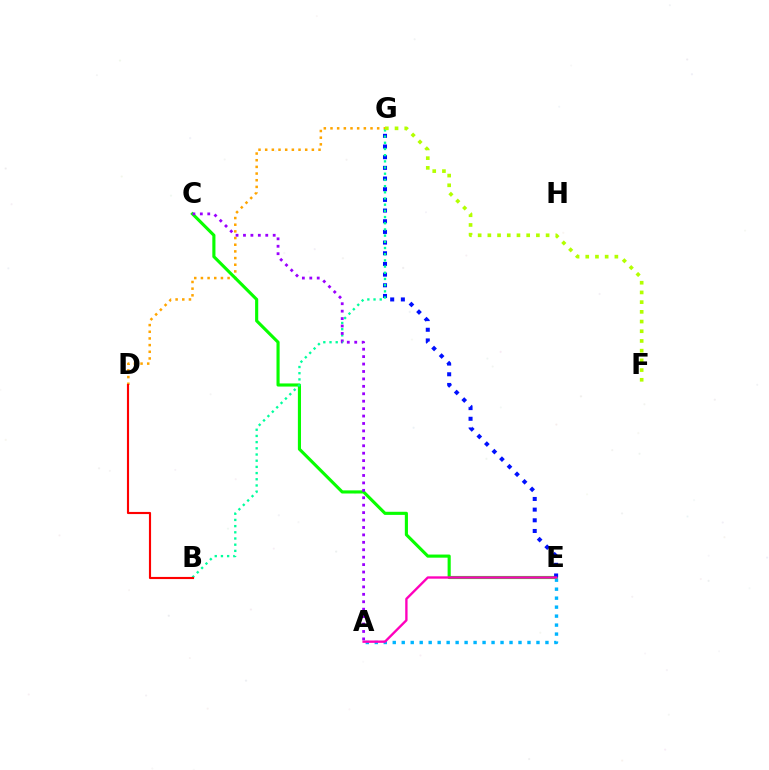{('D', 'G'): [{'color': '#ffa500', 'line_style': 'dotted', 'thickness': 1.81}], ('C', 'E'): [{'color': '#08ff00', 'line_style': 'solid', 'thickness': 2.25}], ('E', 'G'): [{'color': '#0010ff', 'line_style': 'dotted', 'thickness': 2.9}], ('A', 'E'): [{'color': '#00b5ff', 'line_style': 'dotted', 'thickness': 2.44}, {'color': '#ff00bd', 'line_style': 'solid', 'thickness': 1.69}], ('B', 'G'): [{'color': '#00ff9d', 'line_style': 'dotted', 'thickness': 1.68}], ('F', 'G'): [{'color': '#b3ff00', 'line_style': 'dotted', 'thickness': 2.64}], ('A', 'C'): [{'color': '#9b00ff', 'line_style': 'dotted', 'thickness': 2.02}], ('B', 'D'): [{'color': '#ff0000', 'line_style': 'solid', 'thickness': 1.54}]}